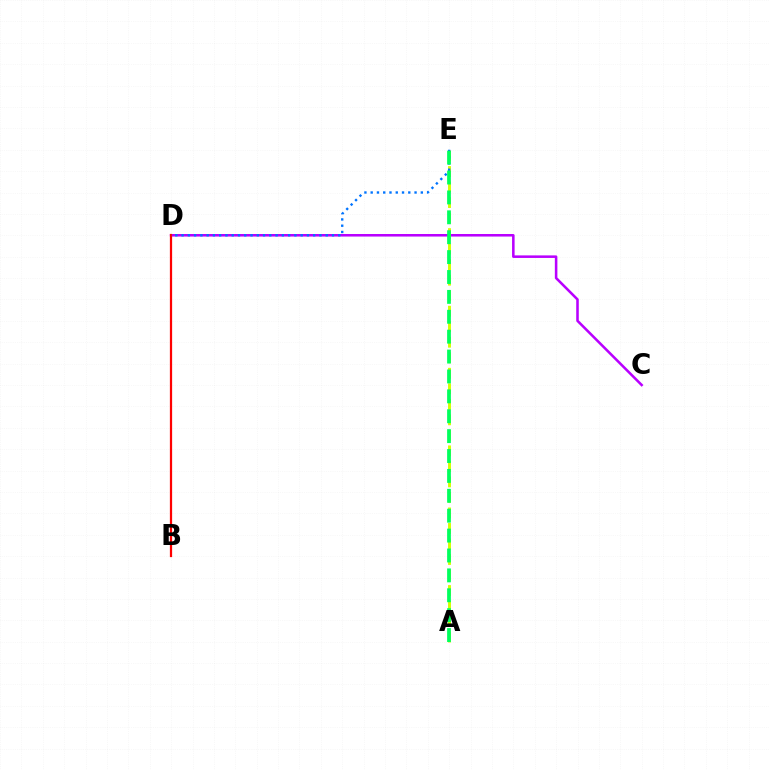{('C', 'D'): [{'color': '#b900ff', 'line_style': 'solid', 'thickness': 1.83}], ('B', 'D'): [{'color': '#ff0000', 'line_style': 'solid', 'thickness': 1.62}], ('A', 'E'): [{'color': '#d1ff00', 'line_style': 'dashed', 'thickness': 2.11}, {'color': '#00ff5c', 'line_style': 'dashed', 'thickness': 2.7}], ('D', 'E'): [{'color': '#0074ff', 'line_style': 'dotted', 'thickness': 1.7}]}